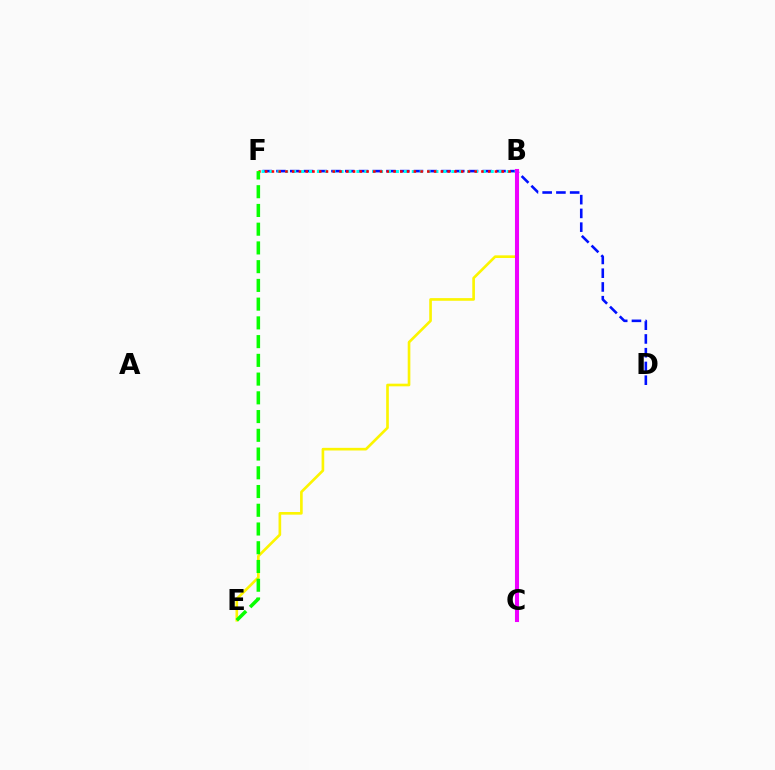{('D', 'F'): [{'color': '#0010ff', 'line_style': 'dashed', 'thickness': 1.87}], ('B', 'F'): [{'color': '#00fff6', 'line_style': 'dotted', 'thickness': 2.15}, {'color': '#ff0000', 'line_style': 'dotted', 'thickness': 1.84}], ('B', 'E'): [{'color': '#fcf500', 'line_style': 'solid', 'thickness': 1.91}], ('E', 'F'): [{'color': '#08ff00', 'line_style': 'dashed', 'thickness': 2.55}], ('B', 'C'): [{'color': '#ee00ff', 'line_style': 'solid', 'thickness': 2.93}]}